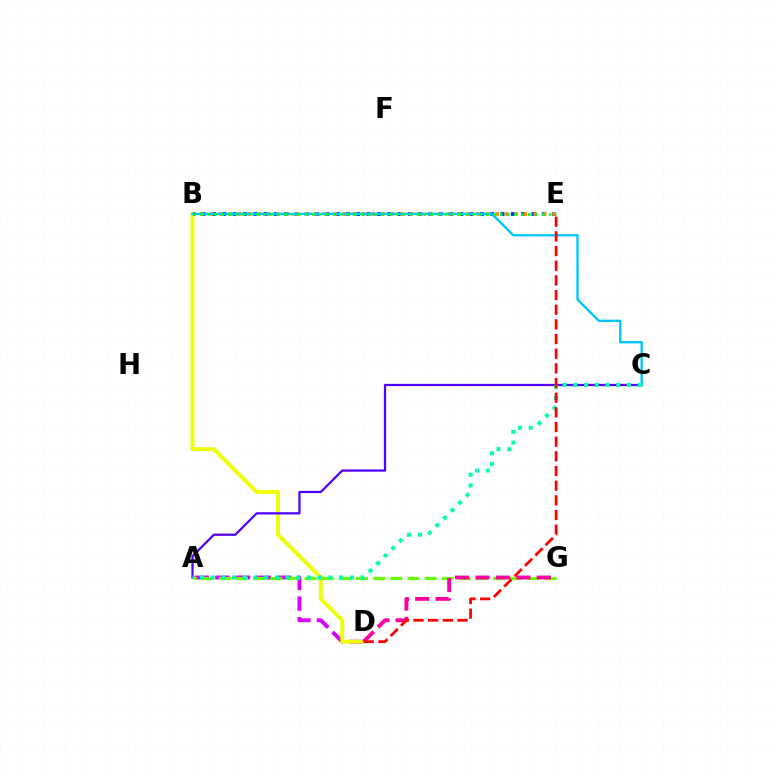{('A', 'D'): [{'color': '#d600ff', 'line_style': 'dashed', 'thickness': 2.8}], ('B', 'D'): [{'color': '#eeff00', 'line_style': 'solid', 'thickness': 2.79}], ('B', 'E'): [{'color': '#003fff', 'line_style': 'dotted', 'thickness': 2.8}, {'color': '#ff8800', 'line_style': 'dotted', 'thickness': 2.59}, {'color': '#00ff27', 'line_style': 'dotted', 'thickness': 1.89}], ('A', 'C'): [{'color': '#4f00ff', 'line_style': 'solid', 'thickness': 1.61}, {'color': '#00ffaf', 'line_style': 'dotted', 'thickness': 2.91}], ('A', 'G'): [{'color': '#66ff00', 'line_style': 'dashed', 'thickness': 2.33}], ('D', 'G'): [{'color': '#ff00a0', 'line_style': 'dashed', 'thickness': 2.78}], ('B', 'C'): [{'color': '#00c7ff', 'line_style': 'solid', 'thickness': 1.7}], ('D', 'E'): [{'color': '#ff0000', 'line_style': 'dashed', 'thickness': 1.99}]}